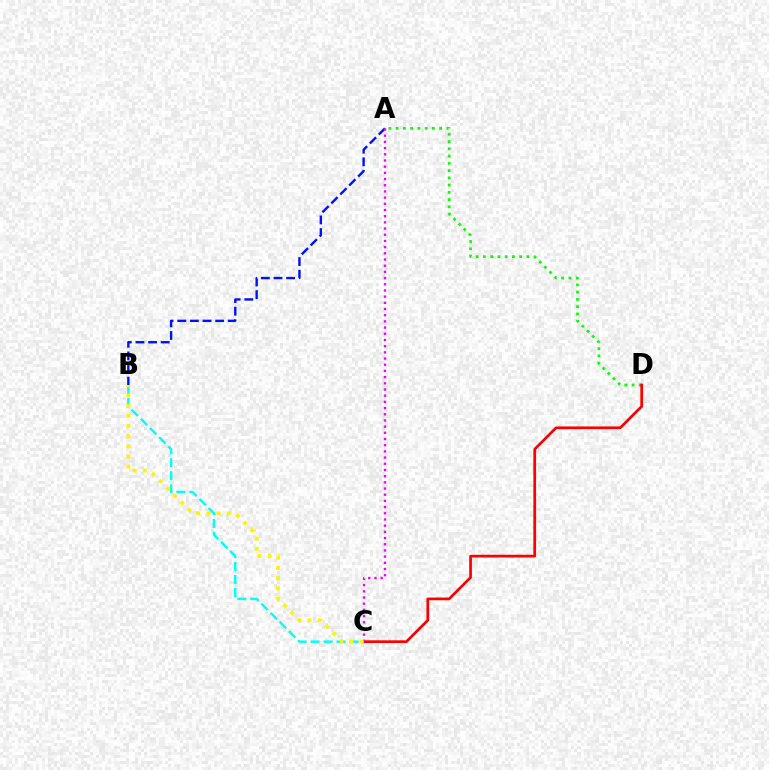{('A', 'B'): [{'color': '#0010ff', 'line_style': 'dashed', 'thickness': 1.72}], ('A', 'D'): [{'color': '#08ff00', 'line_style': 'dotted', 'thickness': 1.97}], ('C', 'D'): [{'color': '#ff0000', 'line_style': 'solid', 'thickness': 1.95}], ('B', 'C'): [{'color': '#00fff6', 'line_style': 'dashed', 'thickness': 1.76}, {'color': '#fcf500', 'line_style': 'dotted', 'thickness': 2.76}], ('A', 'C'): [{'color': '#ee00ff', 'line_style': 'dotted', 'thickness': 1.68}]}